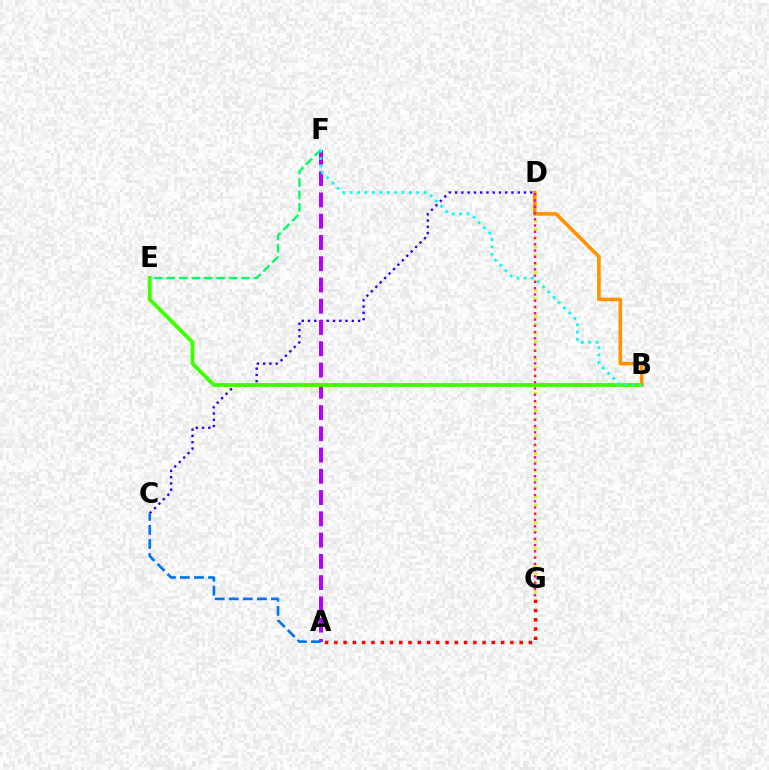{('A', 'G'): [{'color': '#ff0000', 'line_style': 'dotted', 'thickness': 2.52}], ('D', 'G'): [{'color': '#d1ff00', 'line_style': 'dotted', 'thickness': 2.34}, {'color': '#ff00ac', 'line_style': 'dotted', 'thickness': 1.7}], ('C', 'D'): [{'color': '#2500ff', 'line_style': 'dotted', 'thickness': 1.7}], ('A', 'F'): [{'color': '#b900ff', 'line_style': 'dashed', 'thickness': 2.89}], ('B', 'E'): [{'color': '#3dff00', 'line_style': 'solid', 'thickness': 2.75}], ('E', 'F'): [{'color': '#00ff5c', 'line_style': 'dashed', 'thickness': 1.69}], ('B', 'D'): [{'color': '#ff9400', 'line_style': 'solid', 'thickness': 2.6}], ('B', 'F'): [{'color': '#00fff6', 'line_style': 'dotted', 'thickness': 2.01}], ('A', 'C'): [{'color': '#0074ff', 'line_style': 'dashed', 'thickness': 1.91}]}